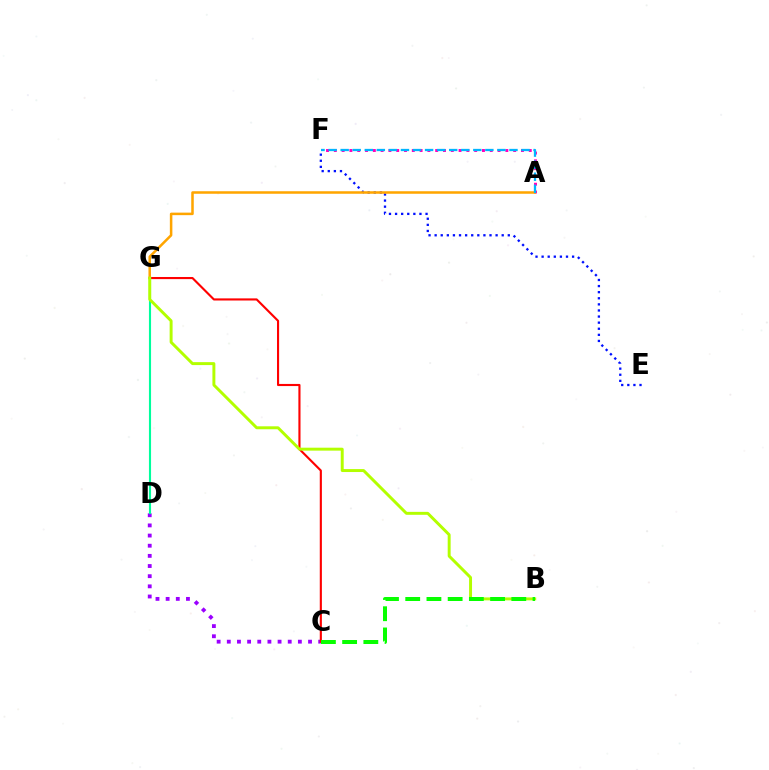{('C', 'D'): [{'color': '#9b00ff', 'line_style': 'dotted', 'thickness': 2.76}], ('E', 'F'): [{'color': '#0010ff', 'line_style': 'dotted', 'thickness': 1.66}], ('C', 'G'): [{'color': '#ff0000', 'line_style': 'solid', 'thickness': 1.53}], ('A', 'F'): [{'color': '#ff00bd', 'line_style': 'dotted', 'thickness': 2.12}, {'color': '#00b5ff', 'line_style': 'dashed', 'thickness': 1.64}], ('D', 'G'): [{'color': '#00ff9d', 'line_style': 'solid', 'thickness': 1.53}], ('A', 'G'): [{'color': '#ffa500', 'line_style': 'solid', 'thickness': 1.82}], ('B', 'G'): [{'color': '#b3ff00', 'line_style': 'solid', 'thickness': 2.12}], ('B', 'C'): [{'color': '#08ff00', 'line_style': 'dashed', 'thickness': 2.88}]}